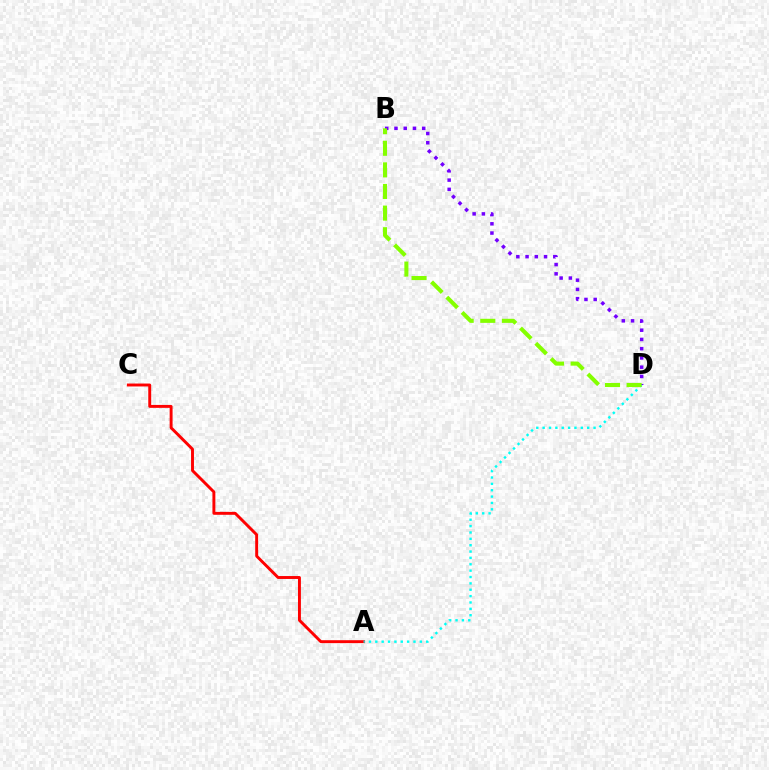{('A', 'C'): [{'color': '#ff0000', 'line_style': 'solid', 'thickness': 2.11}], ('A', 'D'): [{'color': '#00fff6', 'line_style': 'dotted', 'thickness': 1.73}], ('B', 'D'): [{'color': '#7200ff', 'line_style': 'dotted', 'thickness': 2.51}, {'color': '#84ff00', 'line_style': 'dashed', 'thickness': 2.94}]}